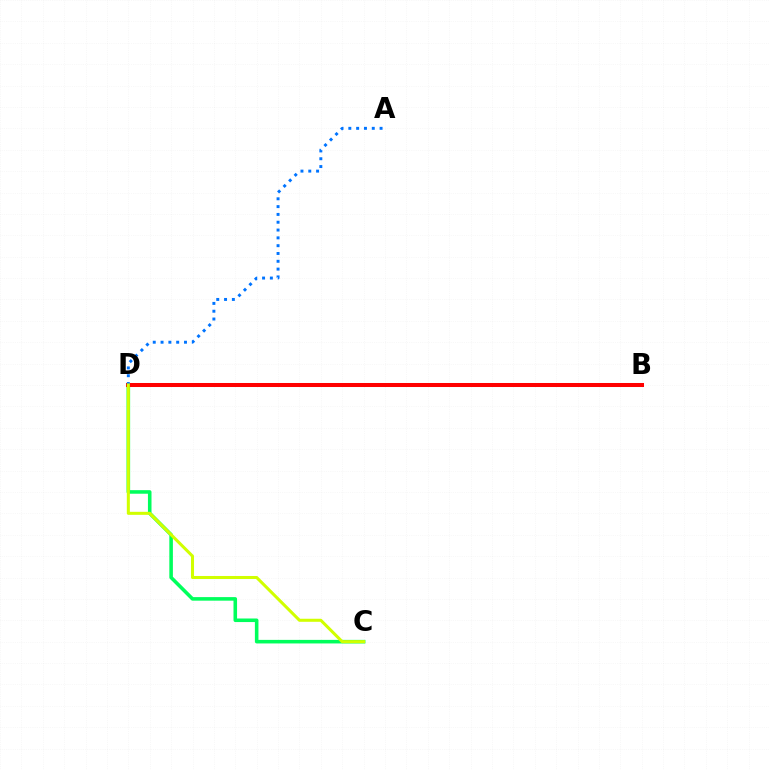{('C', 'D'): [{'color': '#00ff5c', 'line_style': 'solid', 'thickness': 2.57}, {'color': '#d1ff00', 'line_style': 'solid', 'thickness': 2.19}], ('B', 'D'): [{'color': '#b900ff', 'line_style': 'dotted', 'thickness': 2.72}, {'color': '#ff0000', 'line_style': 'solid', 'thickness': 2.9}], ('A', 'D'): [{'color': '#0074ff', 'line_style': 'dotted', 'thickness': 2.12}]}